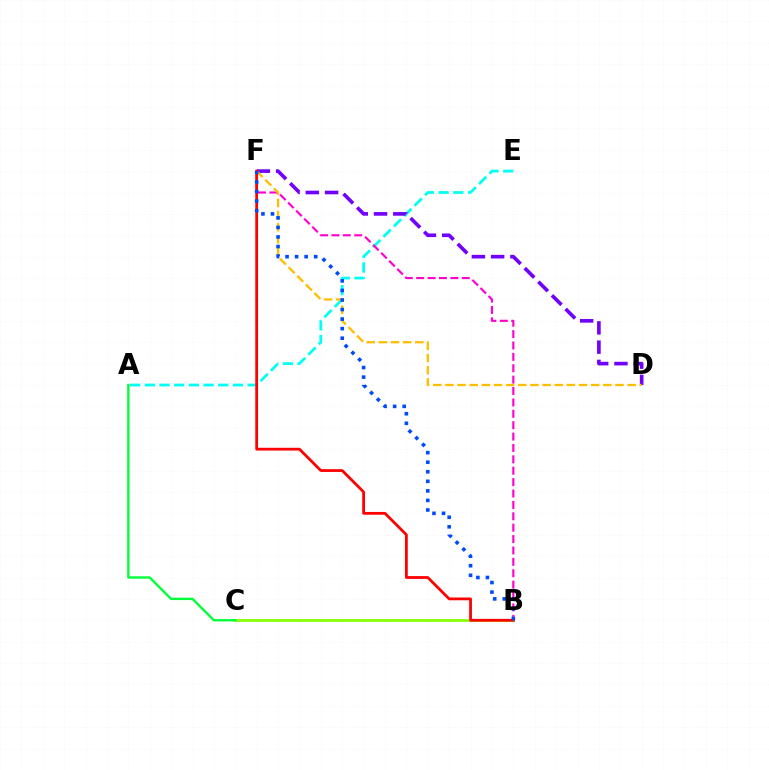{('A', 'E'): [{'color': '#00fff6', 'line_style': 'dashed', 'thickness': 1.99}], ('B', 'C'): [{'color': '#84ff00', 'line_style': 'solid', 'thickness': 1.96}], ('D', 'F'): [{'color': '#7200ff', 'line_style': 'dashed', 'thickness': 2.62}, {'color': '#ffbd00', 'line_style': 'dashed', 'thickness': 1.65}], ('B', 'F'): [{'color': '#ff00cf', 'line_style': 'dashed', 'thickness': 1.55}, {'color': '#ff0000', 'line_style': 'solid', 'thickness': 2.0}, {'color': '#004bff', 'line_style': 'dotted', 'thickness': 2.6}], ('A', 'C'): [{'color': '#00ff39', 'line_style': 'solid', 'thickness': 1.71}]}